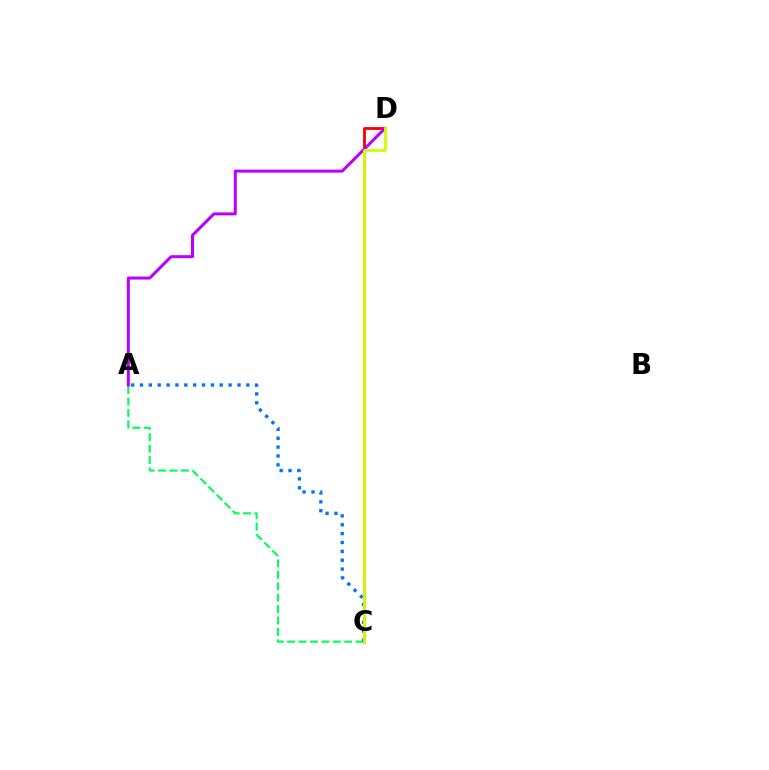{('A', 'C'): [{'color': '#00ff5c', 'line_style': 'dashed', 'thickness': 1.55}, {'color': '#0074ff', 'line_style': 'dotted', 'thickness': 2.41}], ('C', 'D'): [{'color': '#ff0000', 'line_style': 'solid', 'thickness': 2.05}, {'color': '#d1ff00', 'line_style': 'solid', 'thickness': 2.03}], ('A', 'D'): [{'color': '#b900ff', 'line_style': 'solid', 'thickness': 2.16}]}